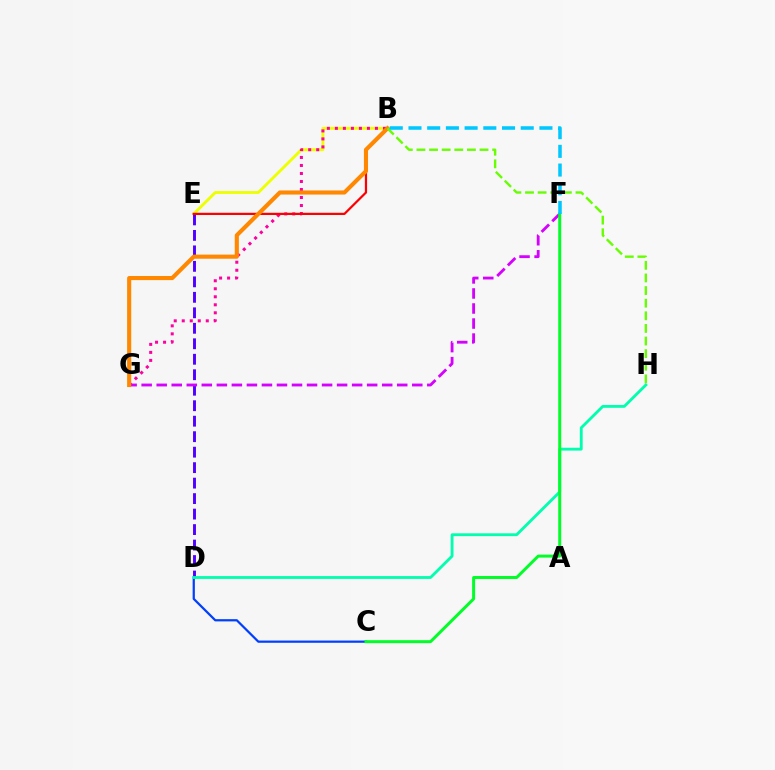{('C', 'D'): [{'color': '#003fff', 'line_style': 'solid', 'thickness': 1.61}], ('B', 'E'): [{'color': '#eeff00', 'line_style': 'solid', 'thickness': 2.06}, {'color': '#ff0000', 'line_style': 'solid', 'thickness': 1.6}], ('B', 'G'): [{'color': '#ff00a0', 'line_style': 'dotted', 'thickness': 2.18}, {'color': '#ff8800', 'line_style': 'solid', 'thickness': 2.95}], ('D', 'E'): [{'color': '#4f00ff', 'line_style': 'dashed', 'thickness': 2.1}], ('F', 'G'): [{'color': '#d600ff', 'line_style': 'dashed', 'thickness': 2.04}], ('B', 'H'): [{'color': '#66ff00', 'line_style': 'dashed', 'thickness': 1.71}], ('D', 'H'): [{'color': '#00ffaf', 'line_style': 'solid', 'thickness': 2.04}], ('C', 'F'): [{'color': '#00ff27', 'line_style': 'solid', 'thickness': 2.14}], ('B', 'F'): [{'color': '#00c7ff', 'line_style': 'dashed', 'thickness': 2.54}]}